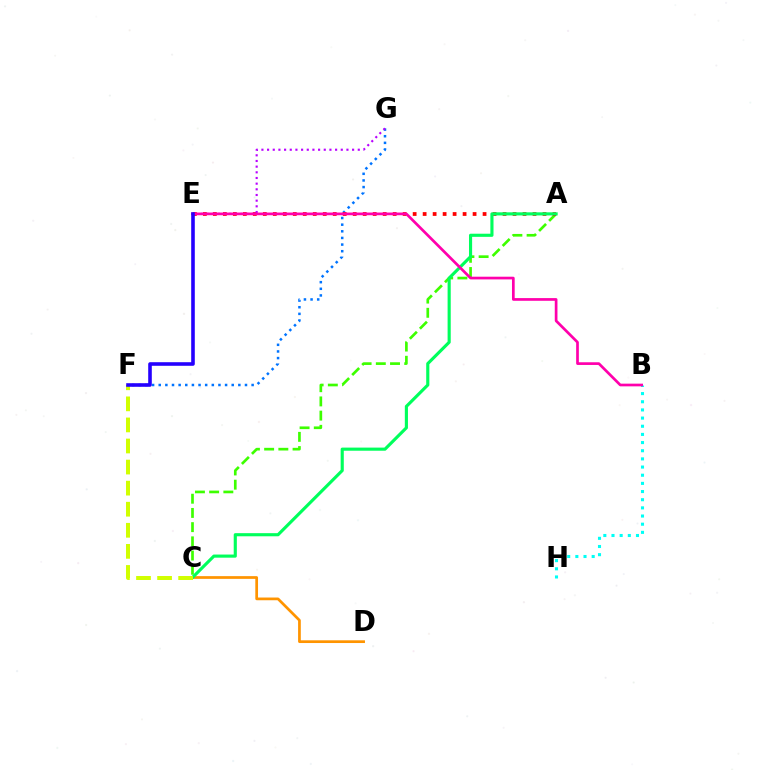{('B', 'H'): [{'color': '#00fff6', 'line_style': 'dotted', 'thickness': 2.22}], ('F', 'G'): [{'color': '#0074ff', 'line_style': 'dotted', 'thickness': 1.8}], ('A', 'C'): [{'color': '#3dff00', 'line_style': 'dashed', 'thickness': 1.93}, {'color': '#00ff5c', 'line_style': 'solid', 'thickness': 2.25}], ('A', 'E'): [{'color': '#ff0000', 'line_style': 'dotted', 'thickness': 2.71}], ('E', 'G'): [{'color': '#b900ff', 'line_style': 'dotted', 'thickness': 1.54}], ('C', 'D'): [{'color': '#ff9400', 'line_style': 'solid', 'thickness': 1.96}], ('B', 'E'): [{'color': '#ff00ac', 'line_style': 'solid', 'thickness': 1.94}], ('C', 'F'): [{'color': '#d1ff00', 'line_style': 'dashed', 'thickness': 2.86}], ('E', 'F'): [{'color': '#2500ff', 'line_style': 'solid', 'thickness': 2.59}]}